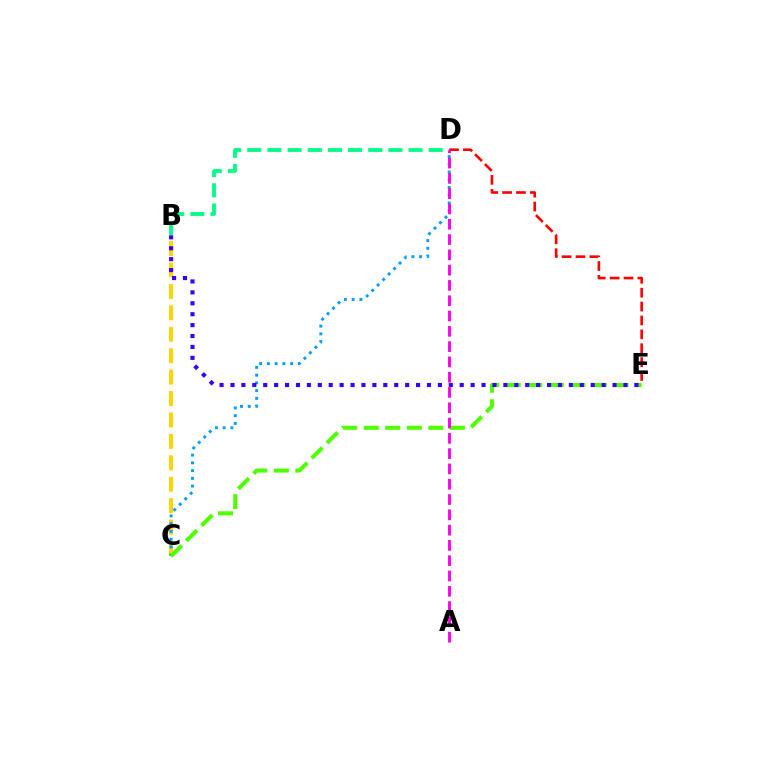{('D', 'E'): [{'color': '#ff0000', 'line_style': 'dashed', 'thickness': 1.89}], ('B', 'C'): [{'color': '#ffd500', 'line_style': 'dashed', 'thickness': 2.91}], ('C', 'D'): [{'color': '#009eff', 'line_style': 'dotted', 'thickness': 2.1}], ('C', 'E'): [{'color': '#4fff00', 'line_style': 'dashed', 'thickness': 2.92}], ('B', 'D'): [{'color': '#00ff86', 'line_style': 'dashed', 'thickness': 2.74}], ('B', 'E'): [{'color': '#3700ff', 'line_style': 'dotted', 'thickness': 2.97}], ('A', 'D'): [{'color': '#ff00ed', 'line_style': 'dashed', 'thickness': 2.08}]}